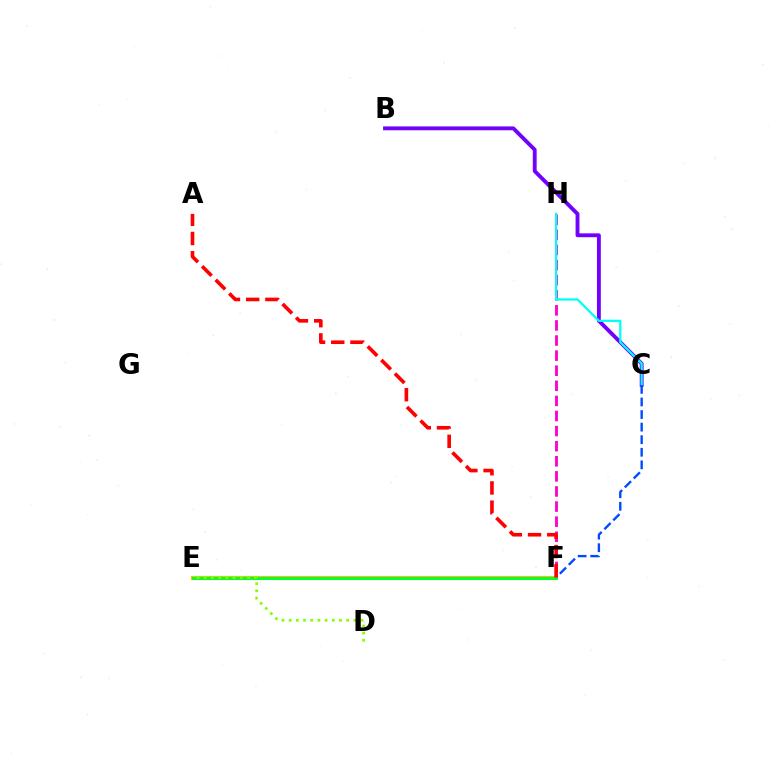{('B', 'C'): [{'color': '#7200ff', 'line_style': 'solid', 'thickness': 2.78}], ('E', 'F'): [{'color': '#ffbd00', 'line_style': 'solid', 'thickness': 2.97}, {'color': '#00ff39', 'line_style': 'solid', 'thickness': 2.12}], ('F', 'H'): [{'color': '#ff00cf', 'line_style': 'dashed', 'thickness': 2.05}], ('C', 'H'): [{'color': '#00fff6', 'line_style': 'solid', 'thickness': 1.62}], ('C', 'F'): [{'color': '#004bff', 'line_style': 'dashed', 'thickness': 1.71}], ('D', 'E'): [{'color': '#84ff00', 'line_style': 'dotted', 'thickness': 1.95}], ('A', 'F'): [{'color': '#ff0000', 'line_style': 'dashed', 'thickness': 2.61}]}